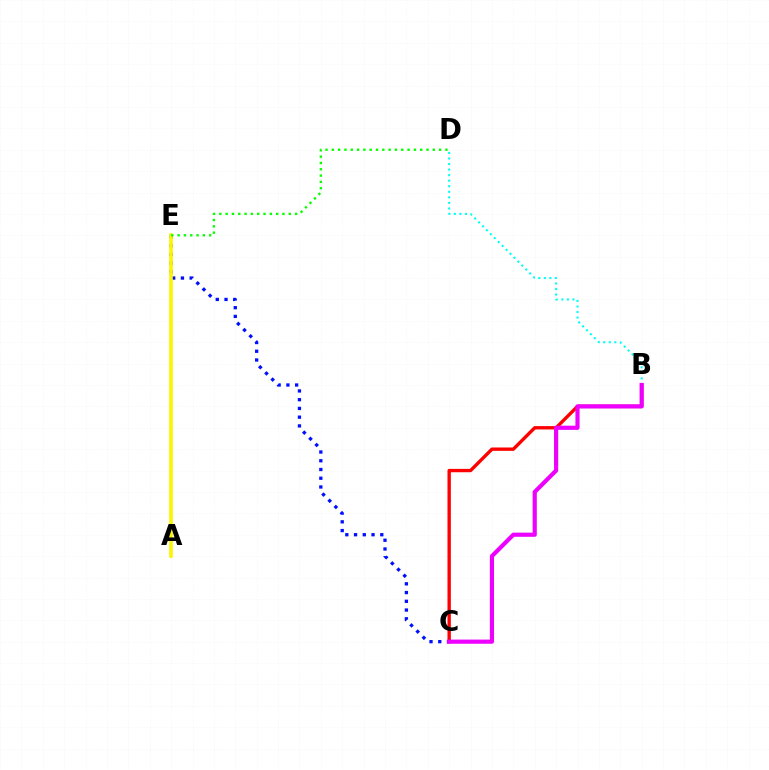{('B', 'C'): [{'color': '#ff0000', 'line_style': 'solid', 'thickness': 2.42}, {'color': '#ee00ff', 'line_style': 'solid', 'thickness': 3.0}], ('B', 'D'): [{'color': '#00fff6', 'line_style': 'dotted', 'thickness': 1.51}], ('C', 'E'): [{'color': '#0010ff', 'line_style': 'dotted', 'thickness': 2.38}], ('A', 'E'): [{'color': '#fcf500', 'line_style': 'solid', 'thickness': 2.59}], ('D', 'E'): [{'color': '#08ff00', 'line_style': 'dotted', 'thickness': 1.72}]}